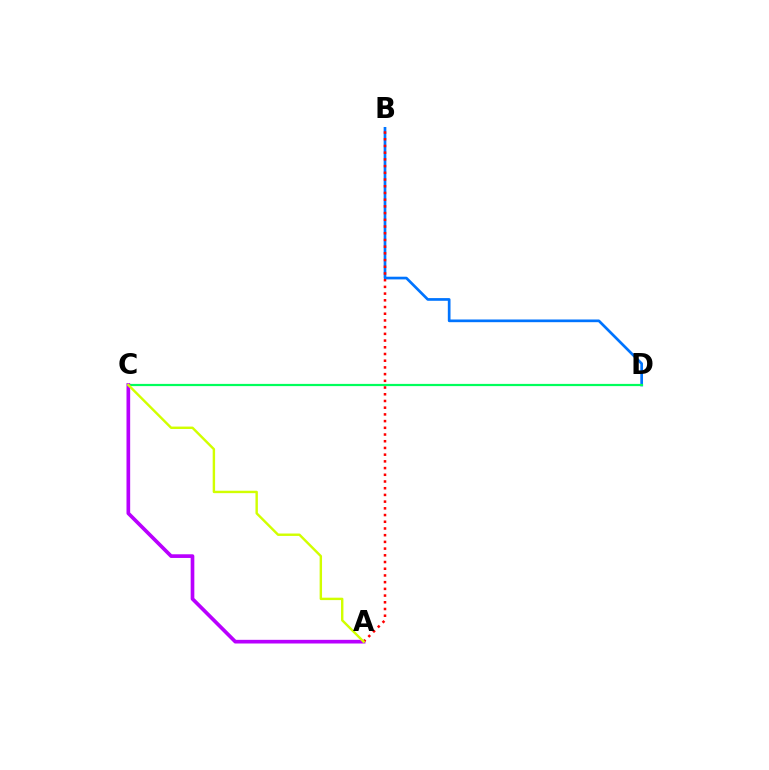{('B', 'D'): [{'color': '#0074ff', 'line_style': 'solid', 'thickness': 1.94}], ('C', 'D'): [{'color': '#00ff5c', 'line_style': 'solid', 'thickness': 1.59}], ('A', 'C'): [{'color': '#b900ff', 'line_style': 'solid', 'thickness': 2.64}, {'color': '#d1ff00', 'line_style': 'solid', 'thickness': 1.74}], ('A', 'B'): [{'color': '#ff0000', 'line_style': 'dotted', 'thickness': 1.82}]}